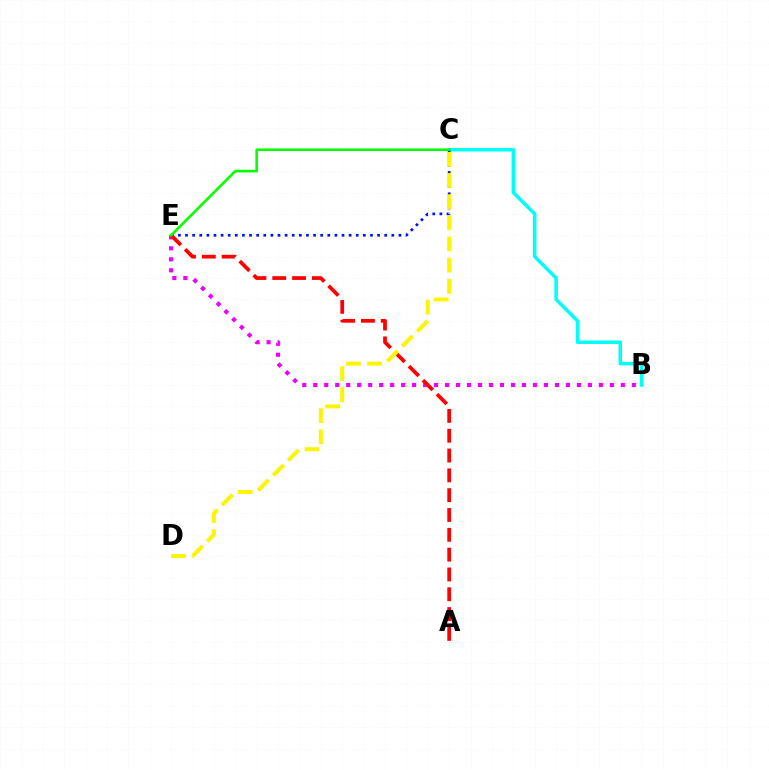{('B', 'C'): [{'color': '#00fff6', 'line_style': 'solid', 'thickness': 2.53}], ('B', 'E'): [{'color': '#ee00ff', 'line_style': 'dotted', 'thickness': 2.98}], ('C', 'E'): [{'color': '#0010ff', 'line_style': 'dotted', 'thickness': 1.93}, {'color': '#08ff00', 'line_style': 'solid', 'thickness': 1.89}], ('A', 'E'): [{'color': '#ff0000', 'line_style': 'dashed', 'thickness': 2.69}], ('C', 'D'): [{'color': '#fcf500', 'line_style': 'dashed', 'thickness': 2.87}]}